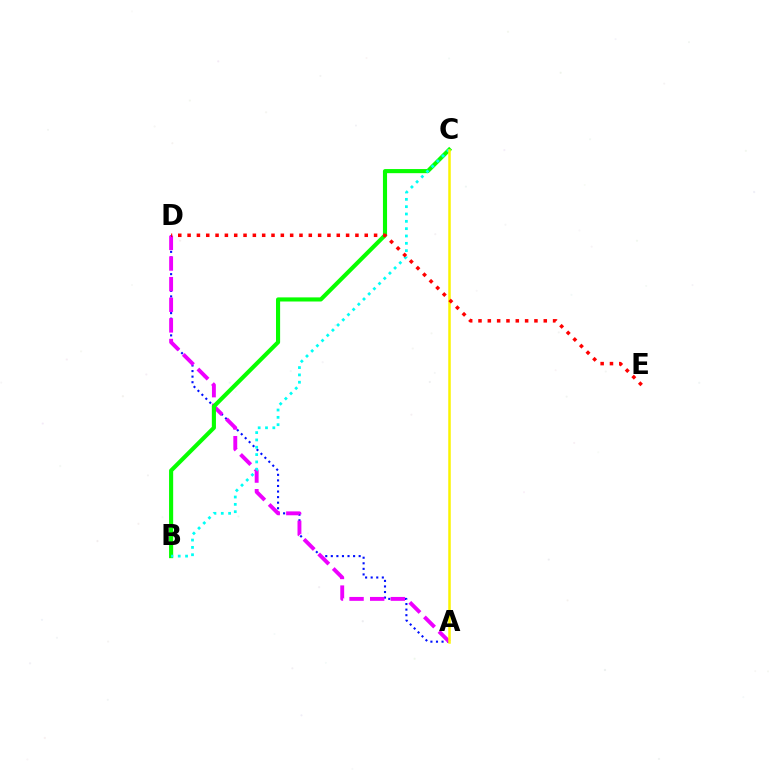{('A', 'D'): [{'color': '#0010ff', 'line_style': 'dotted', 'thickness': 1.51}, {'color': '#ee00ff', 'line_style': 'dashed', 'thickness': 2.8}], ('B', 'C'): [{'color': '#08ff00', 'line_style': 'solid', 'thickness': 2.96}, {'color': '#00fff6', 'line_style': 'dotted', 'thickness': 1.99}], ('A', 'C'): [{'color': '#fcf500', 'line_style': 'solid', 'thickness': 1.8}], ('D', 'E'): [{'color': '#ff0000', 'line_style': 'dotted', 'thickness': 2.53}]}